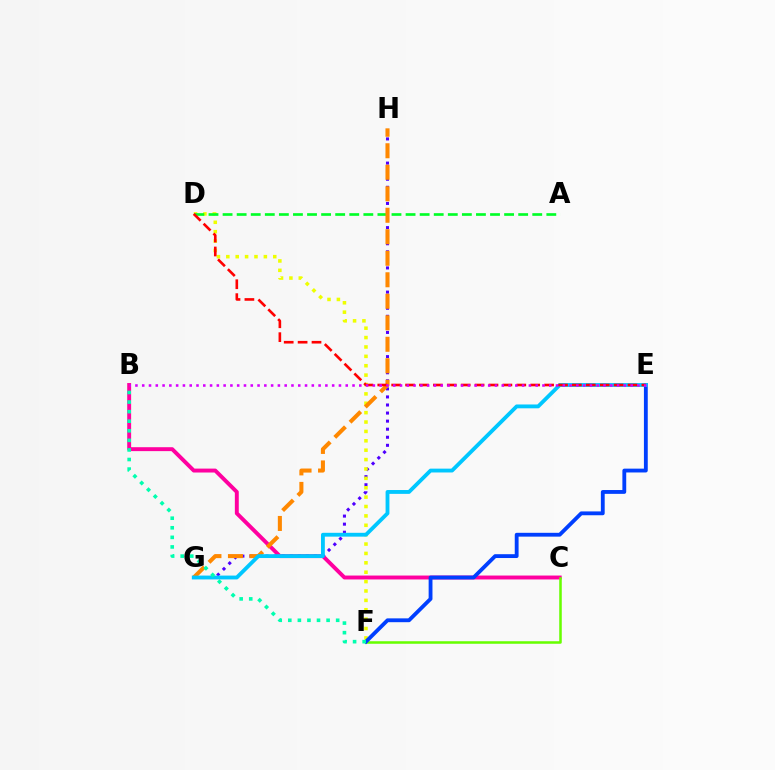{('B', 'C'): [{'color': '#ff00a0', 'line_style': 'solid', 'thickness': 2.82}], ('C', 'F'): [{'color': '#66ff00', 'line_style': 'solid', 'thickness': 1.82}], ('G', 'H'): [{'color': '#4f00ff', 'line_style': 'dotted', 'thickness': 2.19}, {'color': '#ff8800', 'line_style': 'dashed', 'thickness': 2.92}], ('D', 'F'): [{'color': '#eeff00', 'line_style': 'dotted', 'thickness': 2.55}], ('A', 'D'): [{'color': '#00ff27', 'line_style': 'dashed', 'thickness': 1.91}], ('E', 'F'): [{'color': '#003fff', 'line_style': 'solid', 'thickness': 2.76}], ('E', 'G'): [{'color': '#00c7ff', 'line_style': 'solid', 'thickness': 2.76}], ('D', 'E'): [{'color': '#ff0000', 'line_style': 'dashed', 'thickness': 1.89}], ('B', 'F'): [{'color': '#00ffaf', 'line_style': 'dotted', 'thickness': 2.6}], ('B', 'E'): [{'color': '#d600ff', 'line_style': 'dotted', 'thickness': 1.84}]}